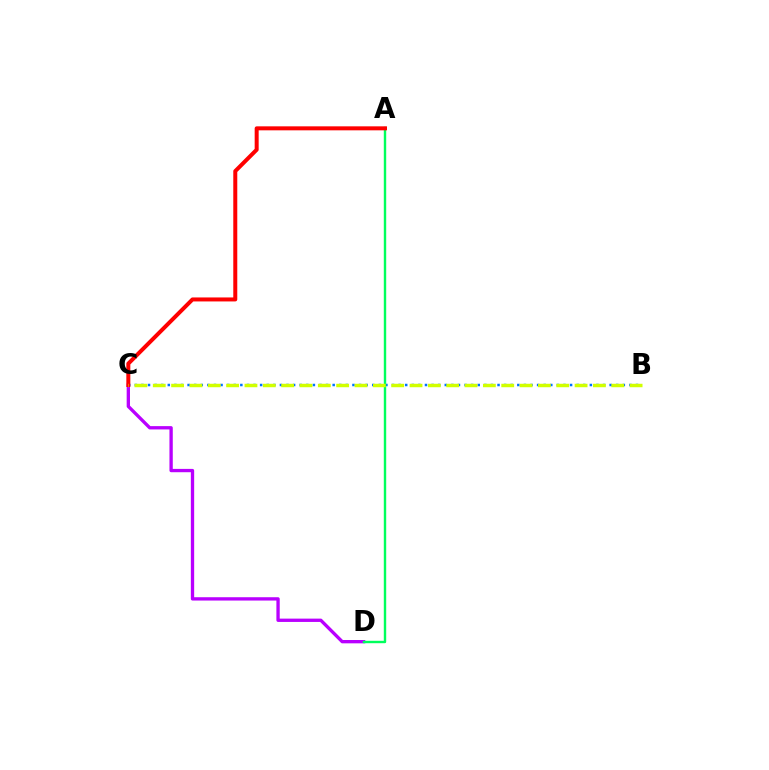{('C', 'D'): [{'color': '#b900ff', 'line_style': 'solid', 'thickness': 2.39}], ('B', 'C'): [{'color': '#0074ff', 'line_style': 'dotted', 'thickness': 1.79}, {'color': '#d1ff00', 'line_style': 'dashed', 'thickness': 2.49}], ('A', 'D'): [{'color': '#00ff5c', 'line_style': 'solid', 'thickness': 1.73}], ('A', 'C'): [{'color': '#ff0000', 'line_style': 'solid', 'thickness': 2.88}]}